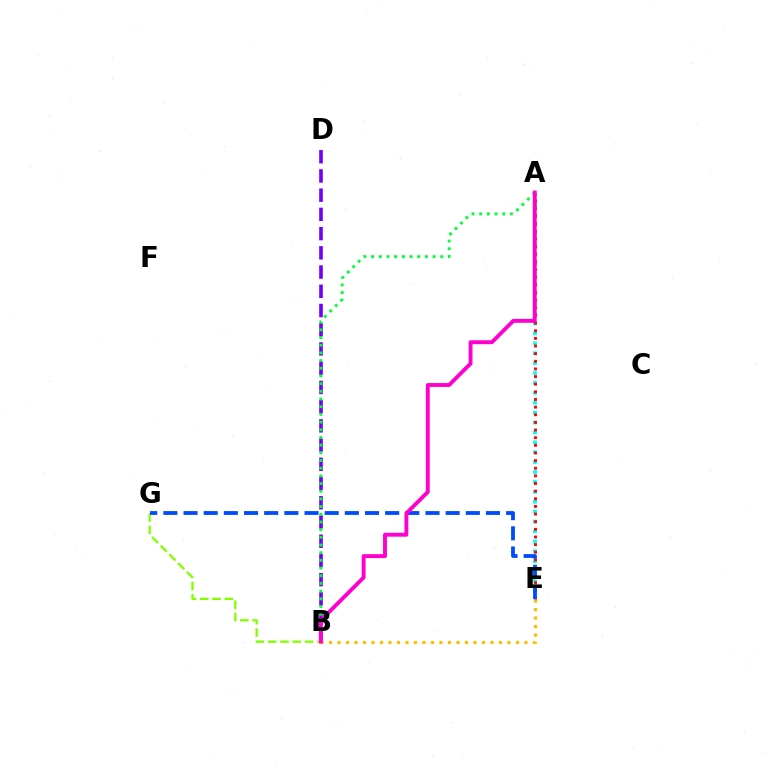{('B', 'D'): [{'color': '#7200ff', 'line_style': 'dashed', 'thickness': 2.61}], ('B', 'E'): [{'color': '#ffbd00', 'line_style': 'dotted', 'thickness': 2.31}], ('B', 'G'): [{'color': '#84ff00', 'line_style': 'dashed', 'thickness': 1.67}], ('A', 'E'): [{'color': '#00fff6', 'line_style': 'dotted', 'thickness': 2.69}, {'color': '#ff0000', 'line_style': 'dotted', 'thickness': 2.08}], ('A', 'B'): [{'color': '#00ff39', 'line_style': 'dotted', 'thickness': 2.09}, {'color': '#ff00cf', 'line_style': 'solid', 'thickness': 2.81}], ('E', 'G'): [{'color': '#004bff', 'line_style': 'dashed', 'thickness': 2.74}]}